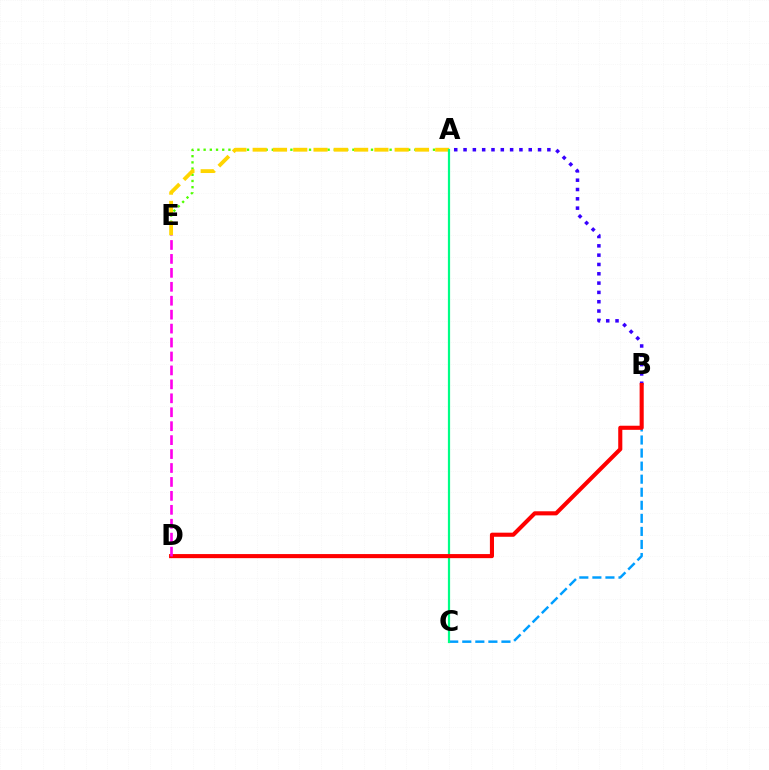{('A', 'B'): [{'color': '#3700ff', 'line_style': 'dotted', 'thickness': 2.53}], ('A', 'E'): [{'color': '#4fff00', 'line_style': 'dotted', 'thickness': 1.68}, {'color': '#ffd500', 'line_style': 'dashed', 'thickness': 2.76}], ('B', 'C'): [{'color': '#009eff', 'line_style': 'dashed', 'thickness': 1.77}], ('A', 'C'): [{'color': '#00ff86', 'line_style': 'solid', 'thickness': 1.59}], ('B', 'D'): [{'color': '#ff0000', 'line_style': 'solid', 'thickness': 2.95}], ('D', 'E'): [{'color': '#ff00ed', 'line_style': 'dashed', 'thickness': 1.89}]}